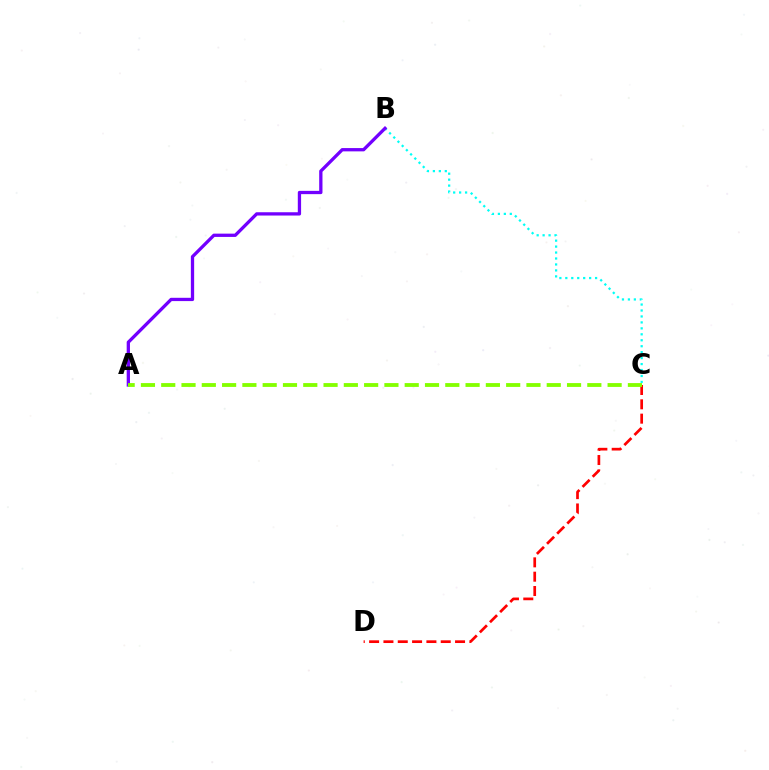{('B', 'C'): [{'color': '#00fff6', 'line_style': 'dotted', 'thickness': 1.62}], ('C', 'D'): [{'color': '#ff0000', 'line_style': 'dashed', 'thickness': 1.95}], ('A', 'B'): [{'color': '#7200ff', 'line_style': 'solid', 'thickness': 2.37}], ('A', 'C'): [{'color': '#84ff00', 'line_style': 'dashed', 'thickness': 2.76}]}